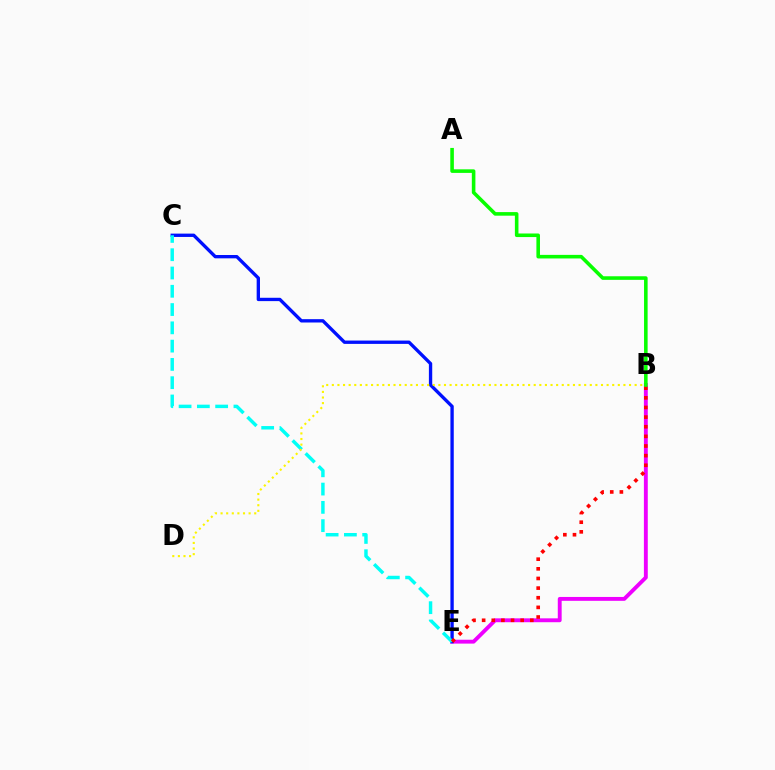{('B', 'E'): [{'color': '#ee00ff', 'line_style': 'solid', 'thickness': 2.79}, {'color': '#ff0000', 'line_style': 'dotted', 'thickness': 2.62}], ('C', 'E'): [{'color': '#0010ff', 'line_style': 'solid', 'thickness': 2.4}, {'color': '#00fff6', 'line_style': 'dashed', 'thickness': 2.48}], ('A', 'B'): [{'color': '#08ff00', 'line_style': 'solid', 'thickness': 2.58}], ('B', 'D'): [{'color': '#fcf500', 'line_style': 'dotted', 'thickness': 1.52}]}